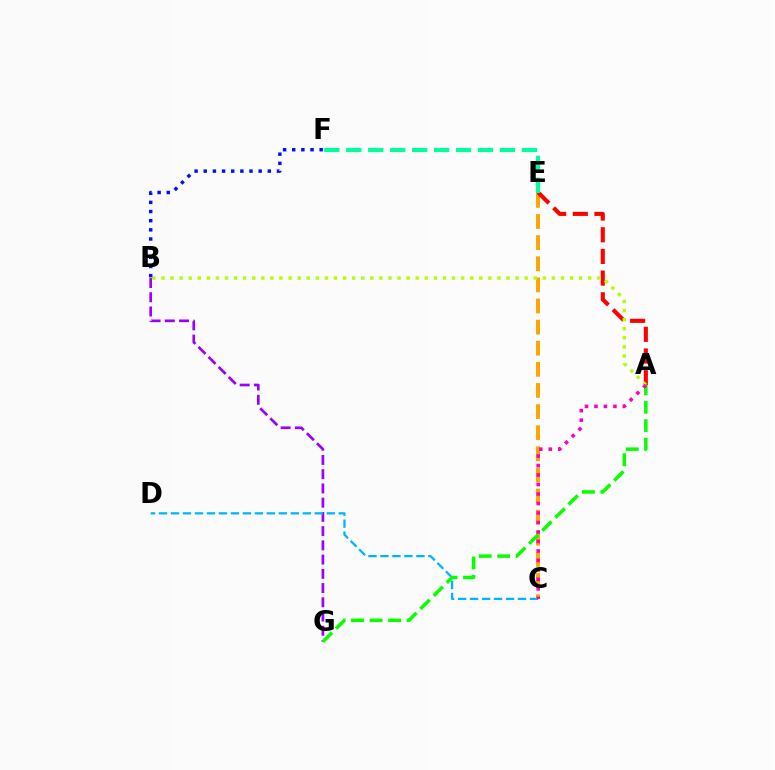{('B', 'G'): [{'color': '#9b00ff', 'line_style': 'dashed', 'thickness': 1.93}], ('C', 'D'): [{'color': '#00b5ff', 'line_style': 'dashed', 'thickness': 1.63}], ('C', 'E'): [{'color': '#ffa500', 'line_style': 'dashed', 'thickness': 2.87}], ('A', 'E'): [{'color': '#ff0000', 'line_style': 'dashed', 'thickness': 2.94}], ('A', 'G'): [{'color': '#08ff00', 'line_style': 'dashed', 'thickness': 2.52}], ('A', 'B'): [{'color': '#b3ff00', 'line_style': 'dotted', 'thickness': 2.47}], ('E', 'F'): [{'color': '#00ff9d', 'line_style': 'dashed', 'thickness': 2.98}], ('B', 'F'): [{'color': '#0010ff', 'line_style': 'dotted', 'thickness': 2.49}], ('A', 'C'): [{'color': '#ff00bd', 'line_style': 'dotted', 'thickness': 2.58}]}